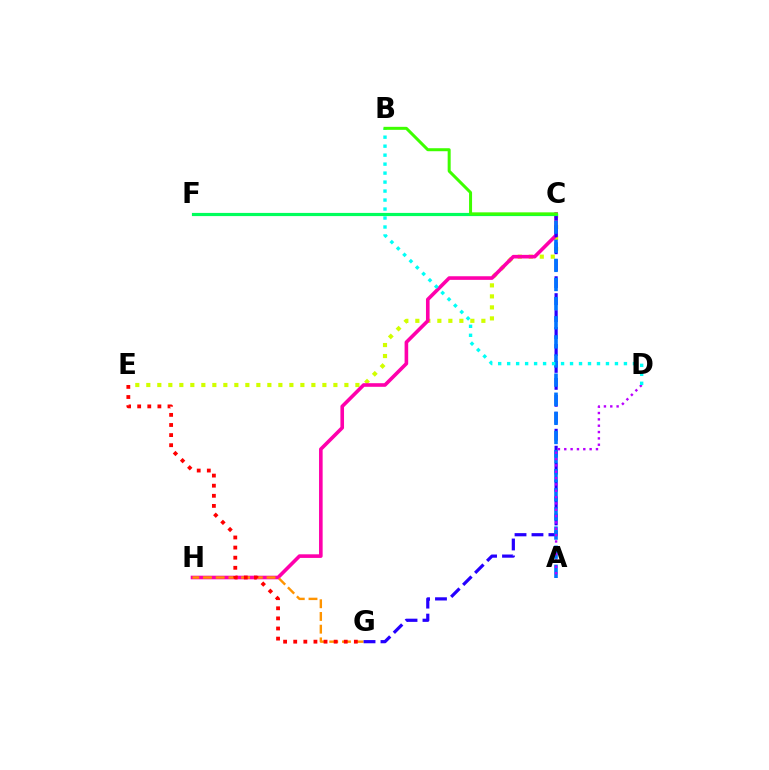{('C', 'E'): [{'color': '#d1ff00', 'line_style': 'dotted', 'thickness': 2.99}], ('C', 'H'): [{'color': '#ff00ac', 'line_style': 'solid', 'thickness': 2.6}], ('G', 'H'): [{'color': '#ff9400', 'line_style': 'dashed', 'thickness': 1.73}], ('C', 'G'): [{'color': '#2500ff', 'line_style': 'dashed', 'thickness': 2.3}], ('A', 'C'): [{'color': '#0074ff', 'line_style': 'dashed', 'thickness': 2.6}], ('C', 'F'): [{'color': '#00ff5c', 'line_style': 'solid', 'thickness': 2.29}], ('A', 'D'): [{'color': '#b900ff', 'line_style': 'dotted', 'thickness': 1.72}], ('B', 'D'): [{'color': '#00fff6', 'line_style': 'dotted', 'thickness': 2.44}], ('E', 'G'): [{'color': '#ff0000', 'line_style': 'dotted', 'thickness': 2.75}], ('B', 'C'): [{'color': '#3dff00', 'line_style': 'solid', 'thickness': 2.16}]}